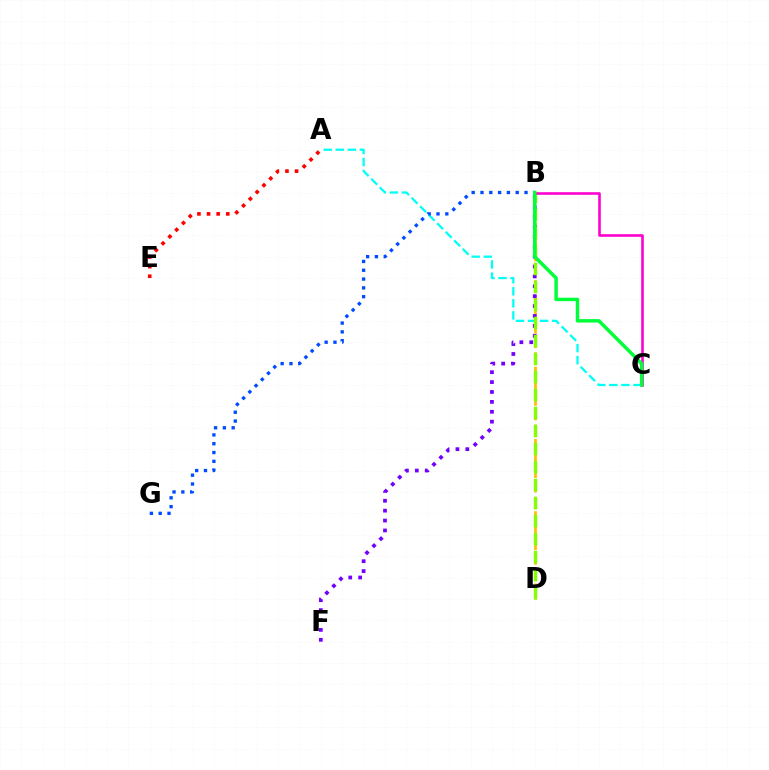{('A', 'C'): [{'color': '#00fff6', 'line_style': 'dashed', 'thickness': 1.64}], ('B', 'D'): [{'color': '#ffbd00', 'line_style': 'dashed', 'thickness': 1.96}, {'color': '#84ff00', 'line_style': 'dashed', 'thickness': 2.45}], ('B', 'F'): [{'color': '#7200ff', 'line_style': 'dotted', 'thickness': 2.69}], ('A', 'E'): [{'color': '#ff0000', 'line_style': 'dotted', 'thickness': 2.61}], ('B', 'C'): [{'color': '#ff00cf', 'line_style': 'solid', 'thickness': 1.88}, {'color': '#00ff39', 'line_style': 'solid', 'thickness': 2.49}], ('B', 'G'): [{'color': '#004bff', 'line_style': 'dotted', 'thickness': 2.39}]}